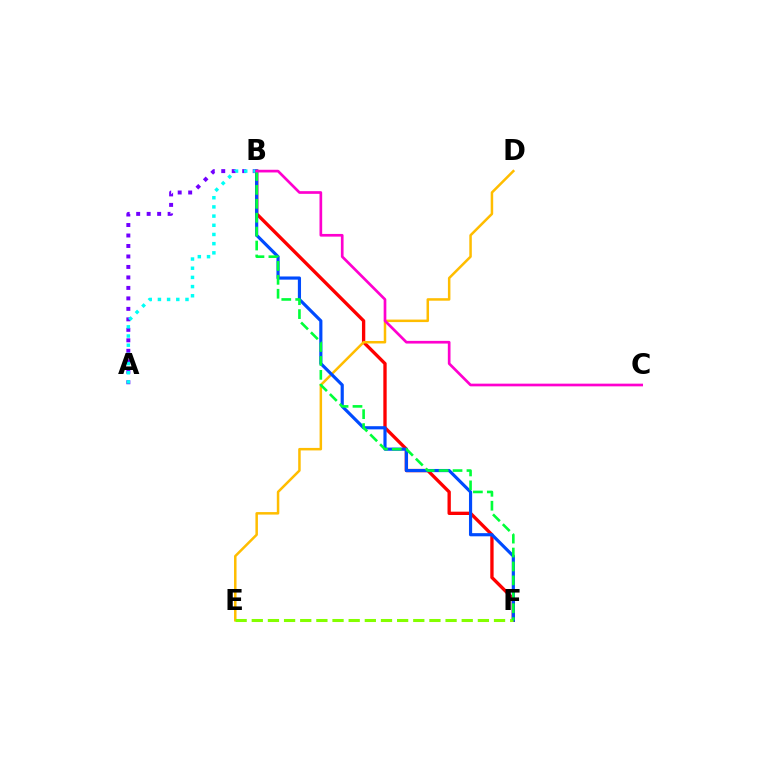{('B', 'F'): [{'color': '#ff0000', 'line_style': 'solid', 'thickness': 2.4}, {'color': '#004bff', 'line_style': 'solid', 'thickness': 2.28}, {'color': '#00ff39', 'line_style': 'dashed', 'thickness': 1.89}], ('D', 'E'): [{'color': '#ffbd00', 'line_style': 'solid', 'thickness': 1.8}], ('A', 'B'): [{'color': '#7200ff', 'line_style': 'dotted', 'thickness': 2.85}, {'color': '#00fff6', 'line_style': 'dotted', 'thickness': 2.5}], ('E', 'F'): [{'color': '#84ff00', 'line_style': 'dashed', 'thickness': 2.19}], ('B', 'C'): [{'color': '#ff00cf', 'line_style': 'solid', 'thickness': 1.93}]}